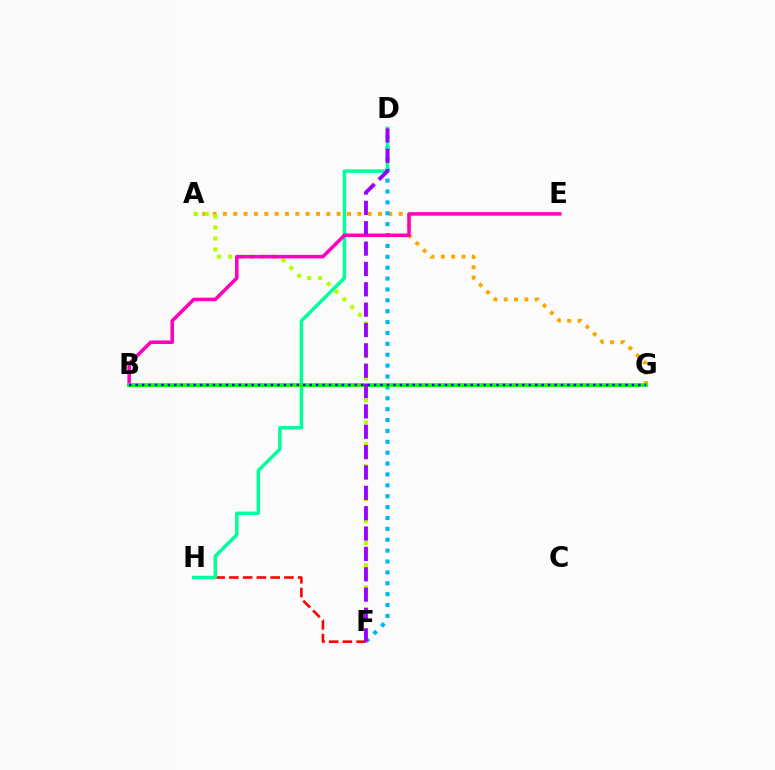{('A', 'G'): [{'color': '#ffa500', 'line_style': 'dotted', 'thickness': 2.81}], ('D', 'F'): [{'color': '#00b5ff', 'line_style': 'dotted', 'thickness': 2.96}, {'color': '#9b00ff', 'line_style': 'dashed', 'thickness': 2.77}], ('A', 'F'): [{'color': '#b3ff00', 'line_style': 'dotted', 'thickness': 2.99}], ('F', 'H'): [{'color': '#ff0000', 'line_style': 'dashed', 'thickness': 1.87}], ('D', 'H'): [{'color': '#00ff9d', 'line_style': 'solid', 'thickness': 2.5}], ('B', 'E'): [{'color': '#ff00bd', 'line_style': 'solid', 'thickness': 2.55}], ('B', 'G'): [{'color': '#08ff00', 'line_style': 'solid', 'thickness': 2.68}, {'color': '#0010ff', 'line_style': 'dotted', 'thickness': 1.75}]}